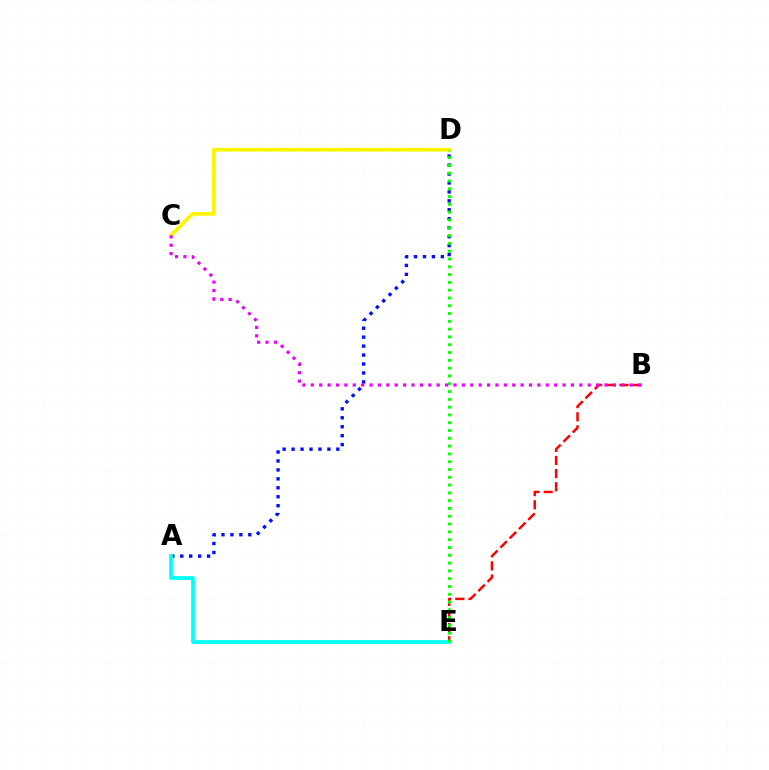{('A', 'D'): [{'color': '#0010ff', 'line_style': 'dotted', 'thickness': 2.43}], ('C', 'D'): [{'color': '#fcf500', 'line_style': 'solid', 'thickness': 2.65}], ('B', 'E'): [{'color': '#ff0000', 'line_style': 'dashed', 'thickness': 1.78}], ('A', 'E'): [{'color': '#00fff6', 'line_style': 'solid', 'thickness': 2.67}], ('D', 'E'): [{'color': '#08ff00', 'line_style': 'dotted', 'thickness': 2.12}], ('B', 'C'): [{'color': '#ee00ff', 'line_style': 'dotted', 'thickness': 2.28}]}